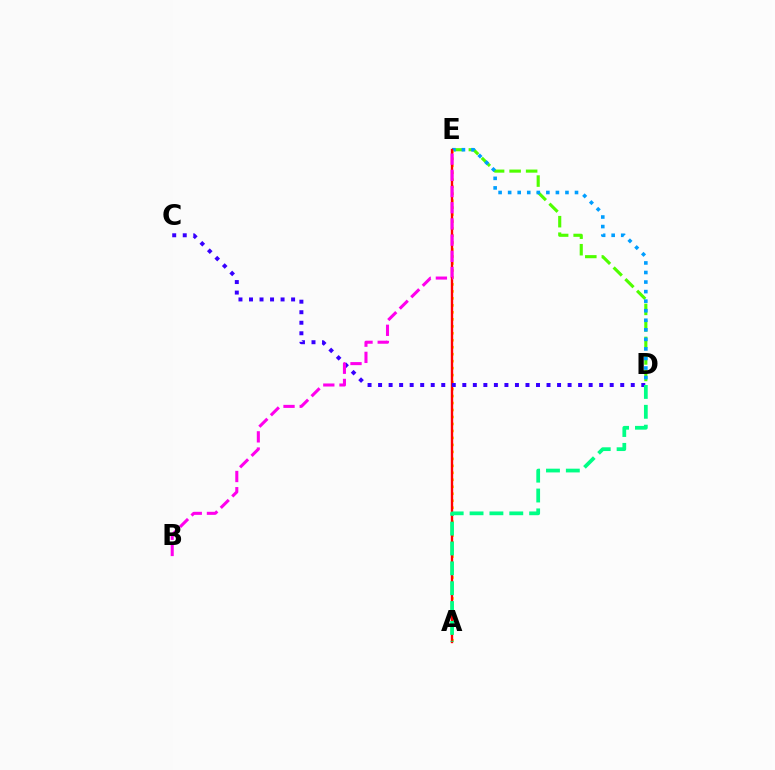{('D', 'E'): [{'color': '#4fff00', 'line_style': 'dashed', 'thickness': 2.24}, {'color': '#009eff', 'line_style': 'dotted', 'thickness': 2.6}], ('A', 'E'): [{'color': '#ffd500', 'line_style': 'dotted', 'thickness': 1.9}, {'color': '#ff0000', 'line_style': 'solid', 'thickness': 1.7}], ('C', 'D'): [{'color': '#3700ff', 'line_style': 'dotted', 'thickness': 2.86}], ('B', 'E'): [{'color': '#ff00ed', 'line_style': 'dashed', 'thickness': 2.2}], ('A', 'D'): [{'color': '#00ff86', 'line_style': 'dashed', 'thickness': 2.7}]}